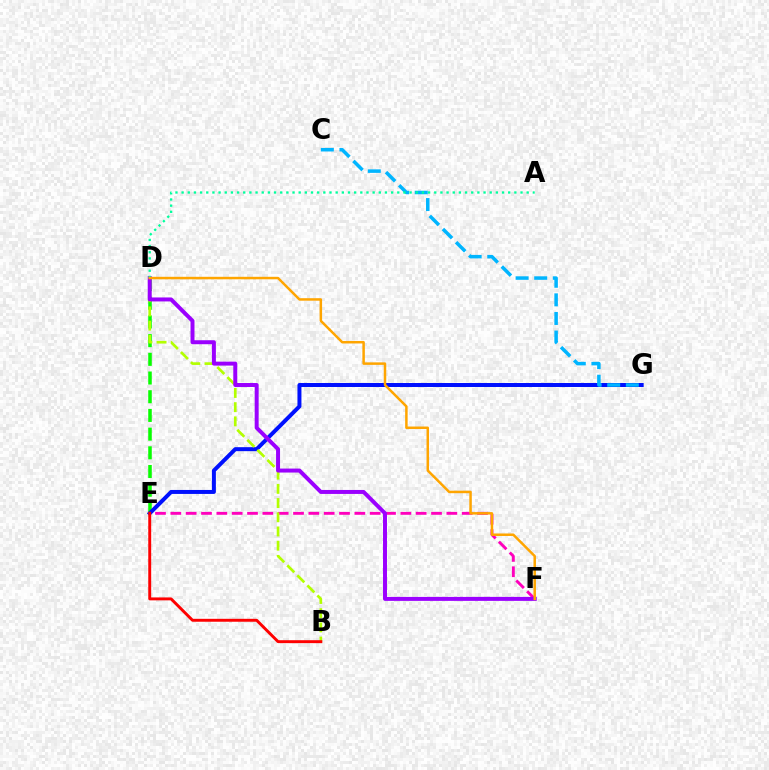{('D', 'E'): [{'color': '#08ff00', 'line_style': 'dashed', 'thickness': 2.54}], ('E', 'G'): [{'color': '#0010ff', 'line_style': 'solid', 'thickness': 2.87}], ('E', 'F'): [{'color': '#ff00bd', 'line_style': 'dashed', 'thickness': 2.08}], ('C', 'G'): [{'color': '#00b5ff', 'line_style': 'dashed', 'thickness': 2.53}], ('B', 'D'): [{'color': '#b3ff00', 'line_style': 'dashed', 'thickness': 1.93}], ('D', 'F'): [{'color': '#9b00ff', 'line_style': 'solid', 'thickness': 2.86}, {'color': '#ffa500', 'line_style': 'solid', 'thickness': 1.8}], ('A', 'D'): [{'color': '#00ff9d', 'line_style': 'dotted', 'thickness': 1.67}], ('B', 'E'): [{'color': '#ff0000', 'line_style': 'solid', 'thickness': 2.1}]}